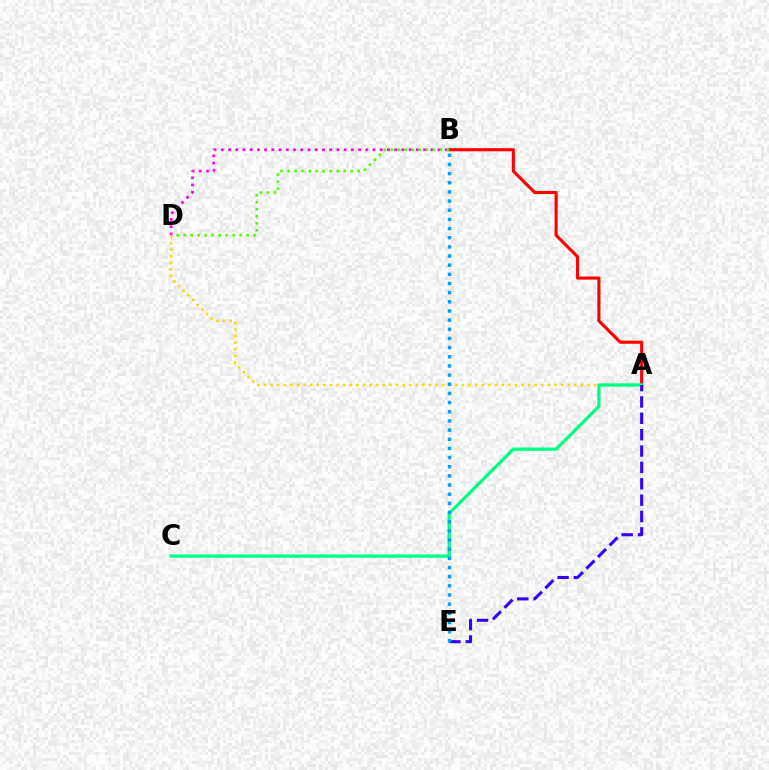{('A', 'D'): [{'color': '#ffd500', 'line_style': 'dotted', 'thickness': 1.79}], ('A', 'B'): [{'color': '#ff0000', 'line_style': 'solid', 'thickness': 2.24}], ('B', 'D'): [{'color': '#ff00ed', 'line_style': 'dotted', 'thickness': 1.96}, {'color': '#4fff00', 'line_style': 'dotted', 'thickness': 1.9}], ('A', 'C'): [{'color': '#00ff86', 'line_style': 'solid', 'thickness': 2.36}], ('A', 'E'): [{'color': '#3700ff', 'line_style': 'dashed', 'thickness': 2.22}], ('B', 'E'): [{'color': '#009eff', 'line_style': 'dotted', 'thickness': 2.49}]}